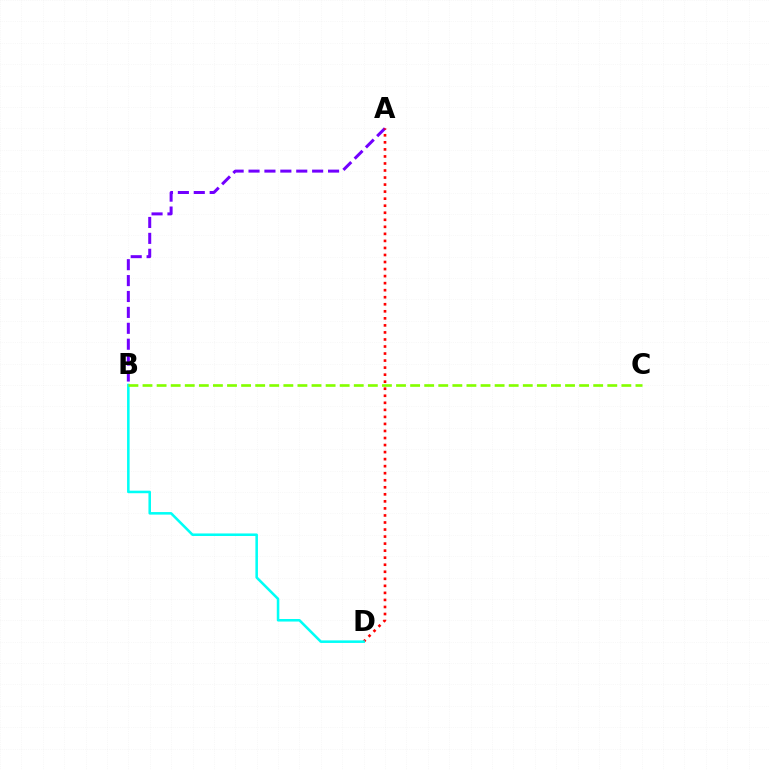{('A', 'B'): [{'color': '#7200ff', 'line_style': 'dashed', 'thickness': 2.16}], ('A', 'D'): [{'color': '#ff0000', 'line_style': 'dotted', 'thickness': 1.91}], ('B', 'D'): [{'color': '#00fff6', 'line_style': 'solid', 'thickness': 1.84}], ('B', 'C'): [{'color': '#84ff00', 'line_style': 'dashed', 'thickness': 1.91}]}